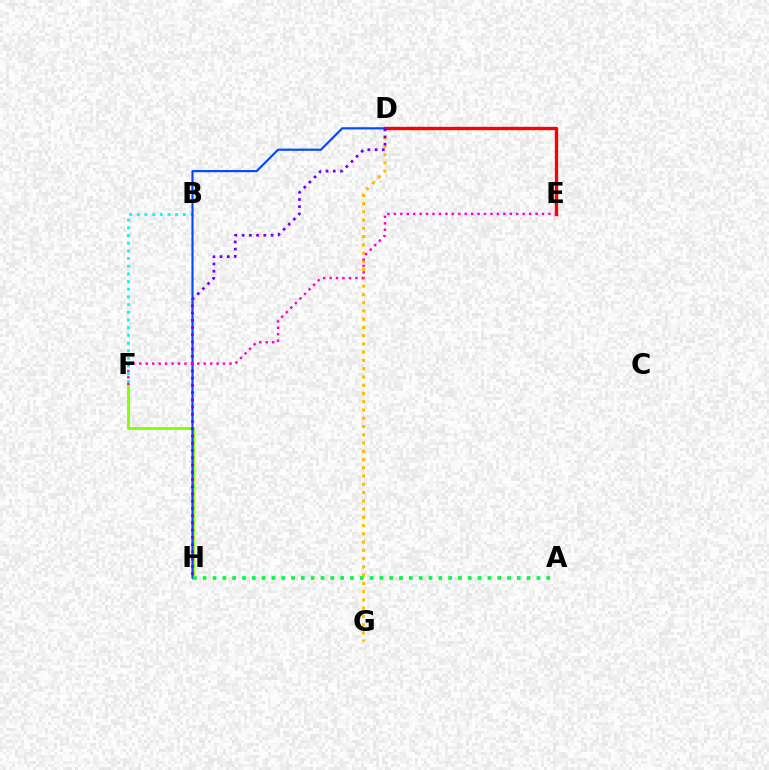{('F', 'H'): [{'color': '#84ff00', 'line_style': 'solid', 'thickness': 2.05}], ('D', 'G'): [{'color': '#ffbd00', 'line_style': 'dotted', 'thickness': 2.24}], ('D', 'E'): [{'color': '#ff0000', 'line_style': 'solid', 'thickness': 2.4}], ('B', 'F'): [{'color': '#00fff6', 'line_style': 'dotted', 'thickness': 2.09}], ('D', 'H'): [{'color': '#004bff', 'line_style': 'solid', 'thickness': 1.56}, {'color': '#7200ff', 'line_style': 'dotted', 'thickness': 1.97}], ('A', 'H'): [{'color': '#00ff39', 'line_style': 'dotted', 'thickness': 2.67}], ('E', 'F'): [{'color': '#ff00cf', 'line_style': 'dotted', 'thickness': 1.75}]}